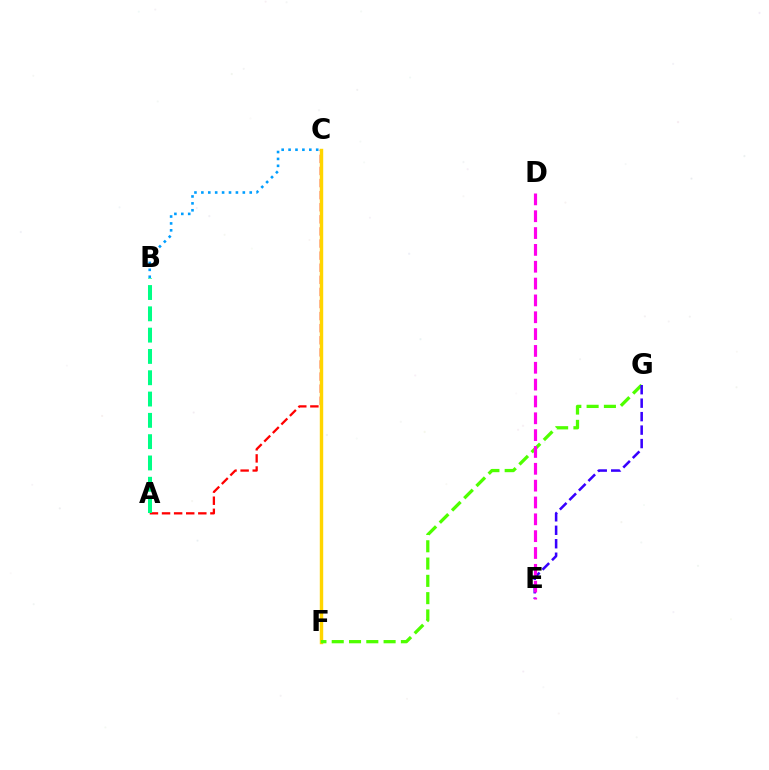{('A', 'C'): [{'color': '#ff0000', 'line_style': 'dashed', 'thickness': 1.64}], ('C', 'F'): [{'color': '#ffd500', 'line_style': 'solid', 'thickness': 2.47}], ('F', 'G'): [{'color': '#4fff00', 'line_style': 'dashed', 'thickness': 2.35}], ('E', 'G'): [{'color': '#3700ff', 'line_style': 'dashed', 'thickness': 1.83}], ('B', 'C'): [{'color': '#009eff', 'line_style': 'dotted', 'thickness': 1.88}], ('A', 'B'): [{'color': '#00ff86', 'line_style': 'dashed', 'thickness': 2.89}], ('D', 'E'): [{'color': '#ff00ed', 'line_style': 'dashed', 'thickness': 2.29}]}